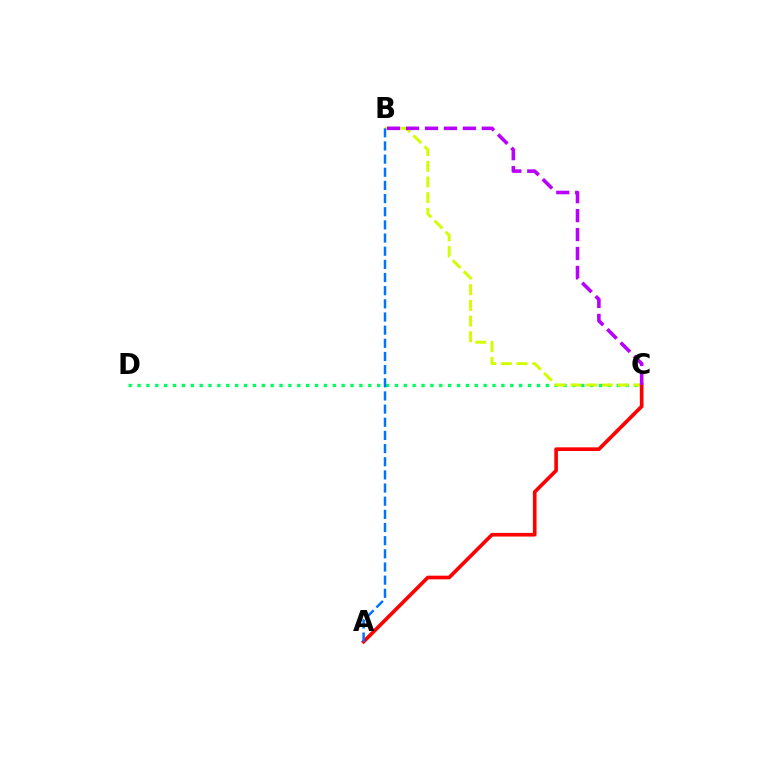{('C', 'D'): [{'color': '#00ff5c', 'line_style': 'dotted', 'thickness': 2.41}], ('B', 'C'): [{'color': '#d1ff00', 'line_style': 'dashed', 'thickness': 2.13}, {'color': '#b900ff', 'line_style': 'dashed', 'thickness': 2.57}], ('A', 'C'): [{'color': '#ff0000', 'line_style': 'solid', 'thickness': 2.63}], ('A', 'B'): [{'color': '#0074ff', 'line_style': 'dashed', 'thickness': 1.79}]}